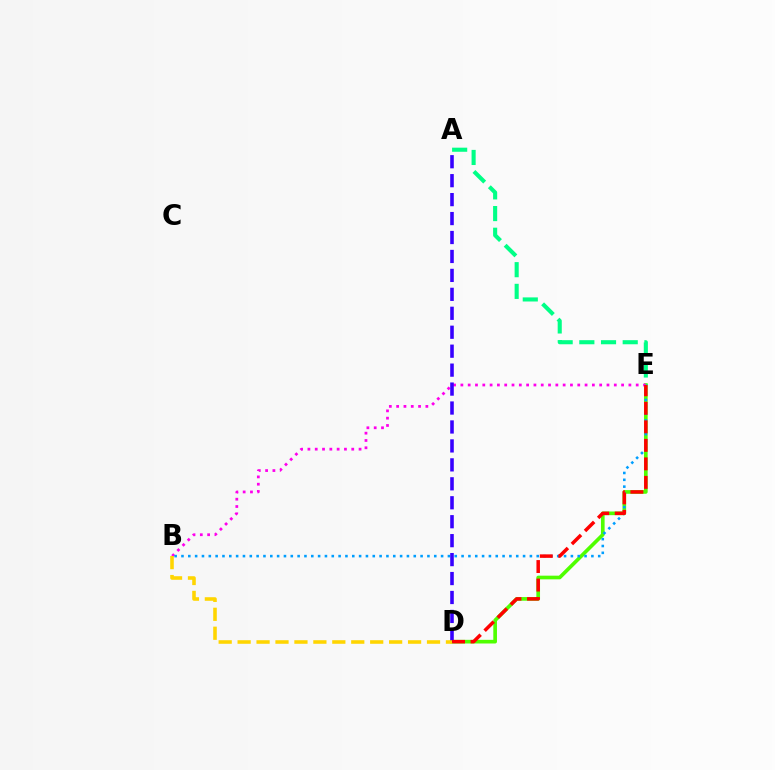{('D', 'E'): [{'color': '#4fff00', 'line_style': 'solid', 'thickness': 2.64}, {'color': '#ff0000', 'line_style': 'dashed', 'thickness': 2.52}], ('A', 'E'): [{'color': '#00ff86', 'line_style': 'dashed', 'thickness': 2.95}], ('B', 'E'): [{'color': '#ff00ed', 'line_style': 'dotted', 'thickness': 1.98}, {'color': '#009eff', 'line_style': 'dotted', 'thickness': 1.86}], ('A', 'D'): [{'color': '#3700ff', 'line_style': 'dashed', 'thickness': 2.57}], ('B', 'D'): [{'color': '#ffd500', 'line_style': 'dashed', 'thickness': 2.57}]}